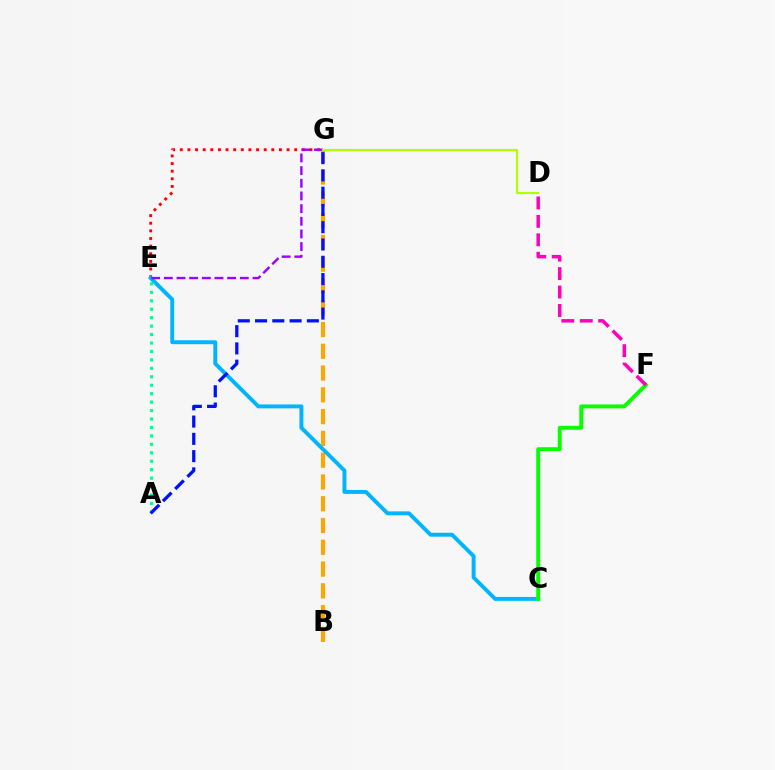{('B', 'G'): [{'color': '#ffa500', 'line_style': 'dashed', 'thickness': 2.96}], ('A', 'E'): [{'color': '#00ff9d', 'line_style': 'dotted', 'thickness': 2.29}], ('E', 'G'): [{'color': '#ff0000', 'line_style': 'dotted', 'thickness': 2.07}, {'color': '#9b00ff', 'line_style': 'dashed', 'thickness': 1.72}], ('C', 'E'): [{'color': '#00b5ff', 'line_style': 'solid', 'thickness': 2.81}], ('C', 'F'): [{'color': '#08ff00', 'line_style': 'solid', 'thickness': 2.83}], ('D', 'F'): [{'color': '#ff00bd', 'line_style': 'dashed', 'thickness': 2.5}], ('D', 'G'): [{'color': '#b3ff00', 'line_style': 'solid', 'thickness': 1.58}], ('A', 'G'): [{'color': '#0010ff', 'line_style': 'dashed', 'thickness': 2.35}]}